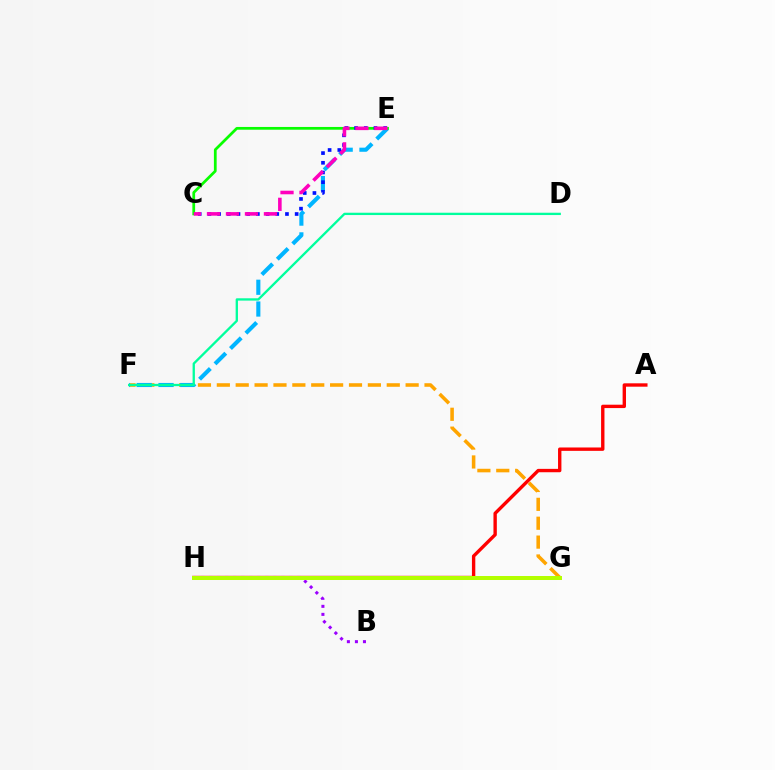{('F', 'G'): [{'color': '#ffa500', 'line_style': 'dashed', 'thickness': 2.56}], ('E', 'F'): [{'color': '#00b5ff', 'line_style': 'dashed', 'thickness': 2.96}], ('A', 'H'): [{'color': '#ff0000', 'line_style': 'solid', 'thickness': 2.43}], ('C', 'E'): [{'color': '#08ff00', 'line_style': 'solid', 'thickness': 1.98}, {'color': '#0010ff', 'line_style': 'dotted', 'thickness': 2.63}, {'color': '#ff00bd', 'line_style': 'dashed', 'thickness': 2.58}], ('B', 'H'): [{'color': '#9b00ff', 'line_style': 'dotted', 'thickness': 2.18}], ('G', 'H'): [{'color': '#b3ff00', 'line_style': 'solid', 'thickness': 2.88}], ('D', 'F'): [{'color': '#00ff9d', 'line_style': 'solid', 'thickness': 1.67}]}